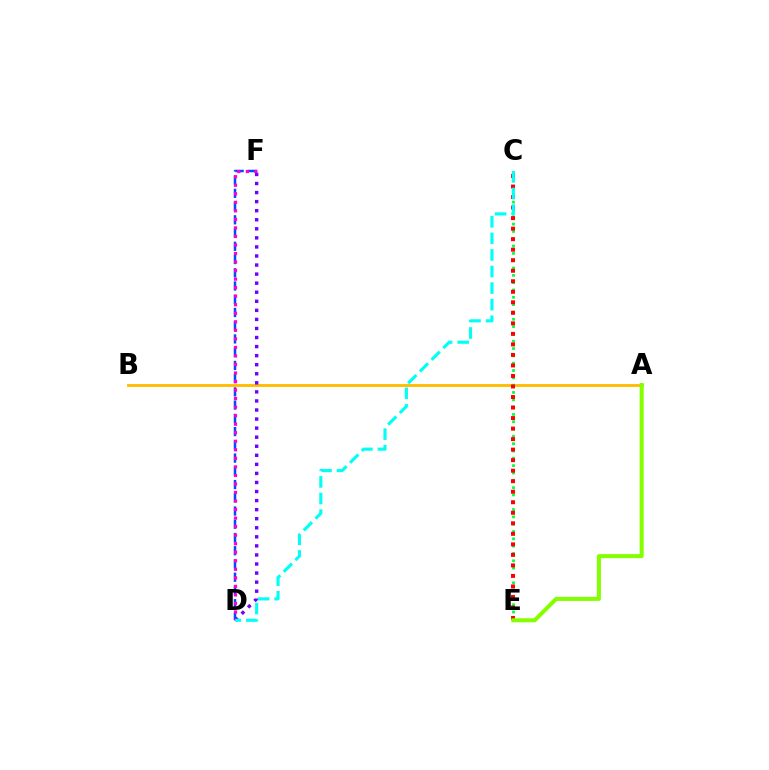{('D', 'F'): [{'color': '#004bff', 'line_style': 'dashed', 'thickness': 1.8}, {'color': '#7200ff', 'line_style': 'dotted', 'thickness': 2.46}, {'color': '#ff00cf', 'line_style': 'dotted', 'thickness': 2.32}], ('A', 'B'): [{'color': '#ffbd00', 'line_style': 'solid', 'thickness': 2.06}], ('C', 'E'): [{'color': '#00ff39', 'line_style': 'dotted', 'thickness': 1.99}, {'color': '#ff0000', 'line_style': 'dotted', 'thickness': 2.86}], ('C', 'D'): [{'color': '#00fff6', 'line_style': 'dashed', 'thickness': 2.25}], ('A', 'E'): [{'color': '#84ff00', 'line_style': 'solid', 'thickness': 2.91}]}